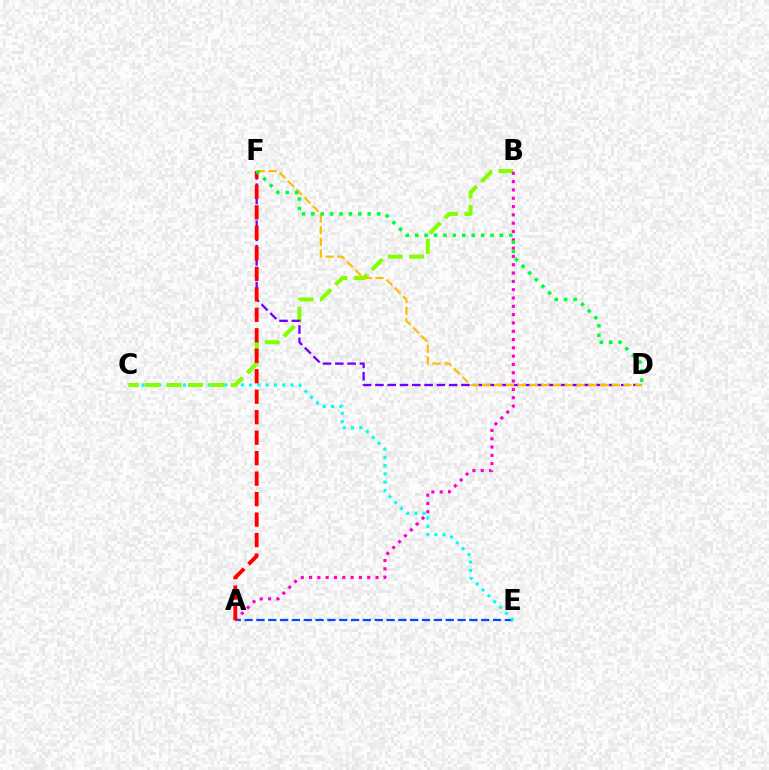{('A', 'E'): [{'color': '#004bff', 'line_style': 'dashed', 'thickness': 1.61}], ('C', 'E'): [{'color': '#00fff6', 'line_style': 'dotted', 'thickness': 2.24}], ('B', 'C'): [{'color': '#84ff00', 'line_style': 'dashed', 'thickness': 2.9}], ('A', 'B'): [{'color': '#ff00cf', 'line_style': 'dotted', 'thickness': 2.26}], ('D', 'F'): [{'color': '#7200ff', 'line_style': 'dashed', 'thickness': 1.67}, {'color': '#ffbd00', 'line_style': 'dashed', 'thickness': 1.6}, {'color': '#00ff39', 'line_style': 'dotted', 'thickness': 2.55}], ('A', 'F'): [{'color': '#ff0000', 'line_style': 'dashed', 'thickness': 2.78}]}